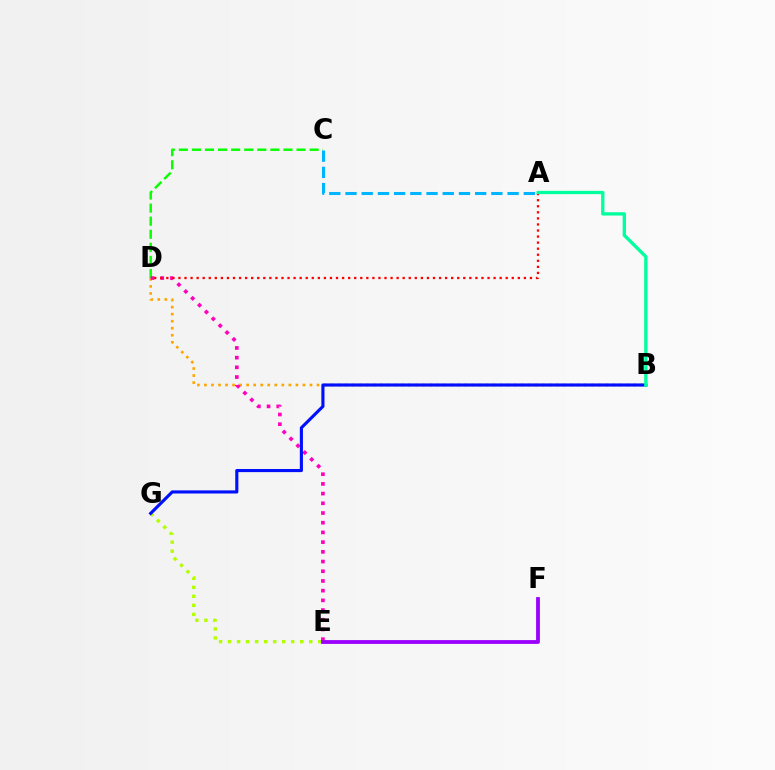{('B', 'D'): [{'color': '#ffa500', 'line_style': 'dotted', 'thickness': 1.91}], ('C', 'D'): [{'color': '#08ff00', 'line_style': 'dashed', 'thickness': 1.78}], ('E', 'G'): [{'color': '#b3ff00', 'line_style': 'dotted', 'thickness': 2.45}], ('D', 'E'): [{'color': '#ff00bd', 'line_style': 'dotted', 'thickness': 2.64}], ('A', 'D'): [{'color': '#ff0000', 'line_style': 'dotted', 'thickness': 1.65}], ('B', 'G'): [{'color': '#0010ff', 'line_style': 'solid', 'thickness': 2.25}], ('A', 'B'): [{'color': '#00ff9d', 'line_style': 'solid', 'thickness': 2.38}], ('E', 'F'): [{'color': '#9b00ff', 'line_style': 'solid', 'thickness': 2.74}], ('A', 'C'): [{'color': '#00b5ff', 'line_style': 'dashed', 'thickness': 2.2}]}